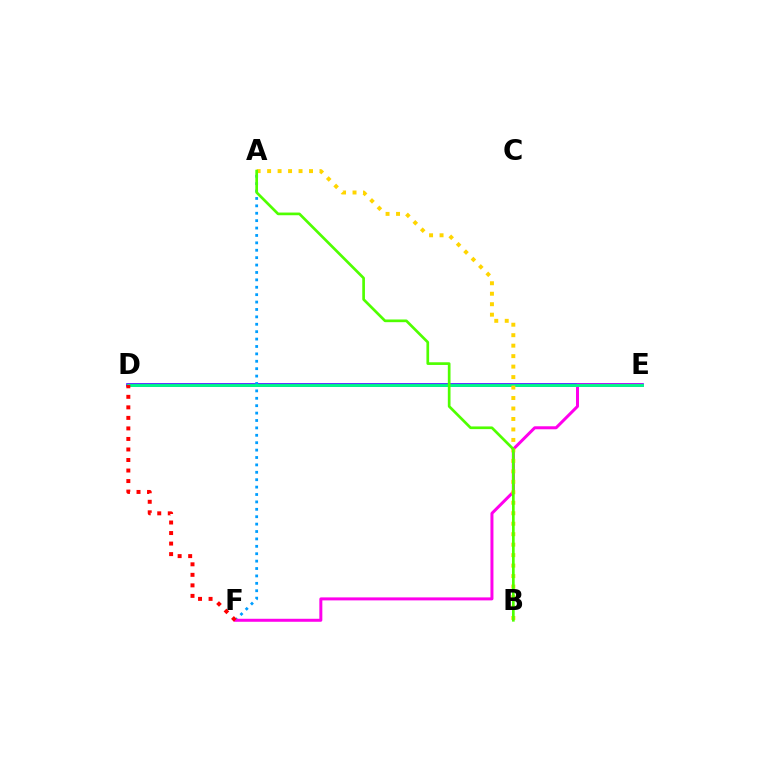{('D', 'E'): [{'color': '#3700ff', 'line_style': 'solid', 'thickness': 2.56}, {'color': '#00ff86', 'line_style': 'solid', 'thickness': 2.04}], ('A', 'F'): [{'color': '#009eff', 'line_style': 'dotted', 'thickness': 2.01}], ('E', 'F'): [{'color': '#ff00ed', 'line_style': 'solid', 'thickness': 2.16}], ('A', 'B'): [{'color': '#ffd500', 'line_style': 'dotted', 'thickness': 2.85}, {'color': '#4fff00', 'line_style': 'solid', 'thickness': 1.93}], ('D', 'F'): [{'color': '#ff0000', 'line_style': 'dotted', 'thickness': 2.86}]}